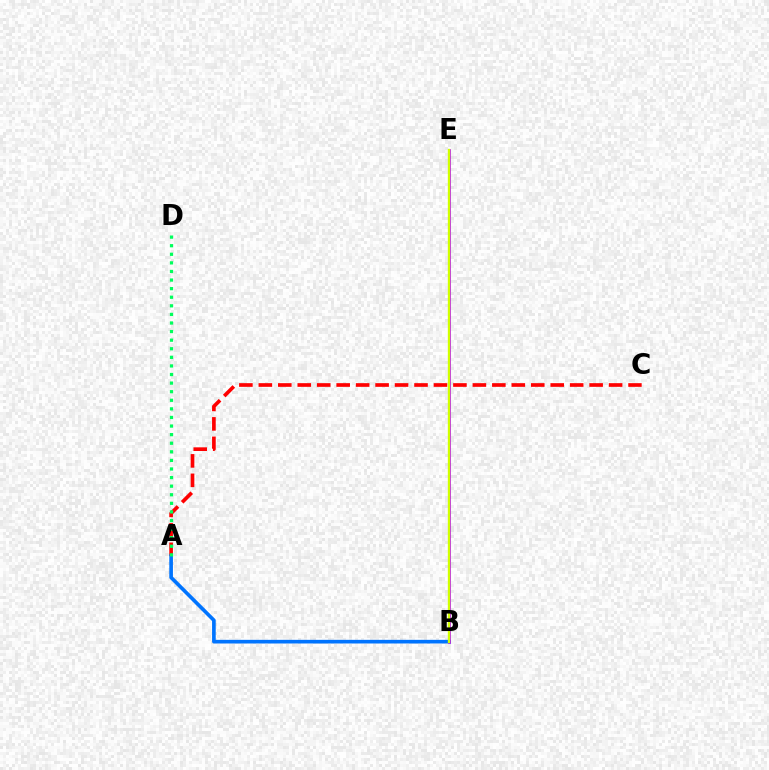{('A', 'C'): [{'color': '#ff0000', 'line_style': 'dashed', 'thickness': 2.64}], ('A', 'B'): [{'color': '#0074ff', 'line_style': 'solid', 'thickness': 2.63}], ('B', 'E'): [{'color': '#b900ff', 'line_style': 'solid', 'thickness': 1.93}, {'color': '#d1ff00', 'line_style': 'solid', 'thickness': 1.69}], ('A', 'D'): [{'color': '#00ff5c', 'line_style': 'dotted', 'thickness': 2.33}]}